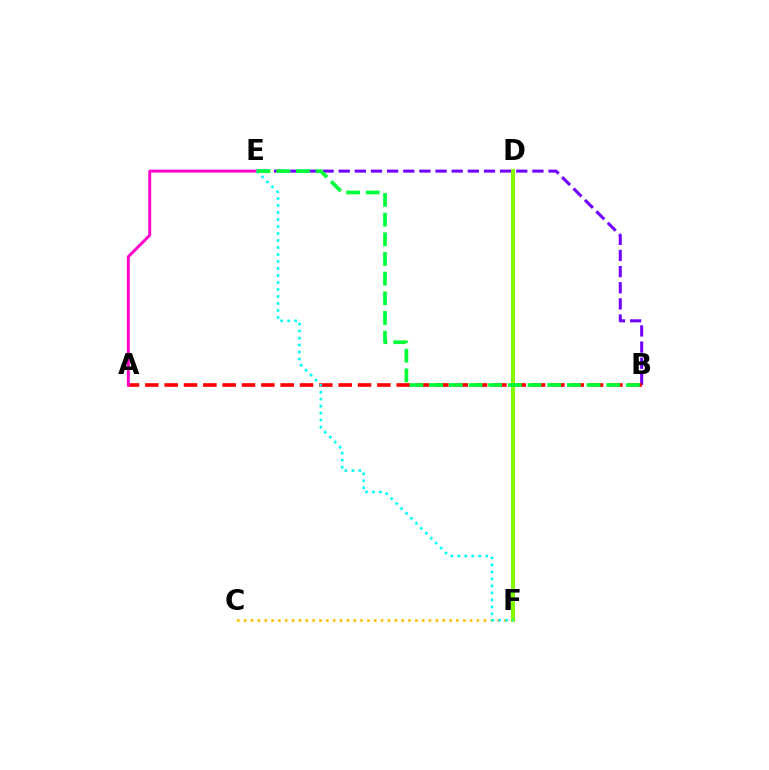{('D', 'F'): [{'color': '#004bff', 'line_style': 'solid', 'thickness': 2.61}, {'color': '#84ff00', 'line_style': 'solid', 'thickness': 2.82}], ('B', 'E'): [{'color': '#7200ff', 'line_style': 'dashed', 'thickness': 2.19}, {'color': '#00ff39', 'line_style': 'dashed', 'thickness': 2.67}], ('A', 'B'): [{'color': '#ff0000', 'line_style': 'dashed', 'thickness': 2.63}], ('C', 'F'): [{'color': '#ffbd00', 'line_style': 'dotted', 'thickness': 1.86}], ('A', 'E'): [{'color': '#ff00cf', 'line_style': 'solid', 'thickness': 2.1}], ('E', 'F'): [{'color': '#00fff6', 'line_style': 'dotted', 'thickness': 1.9}]}